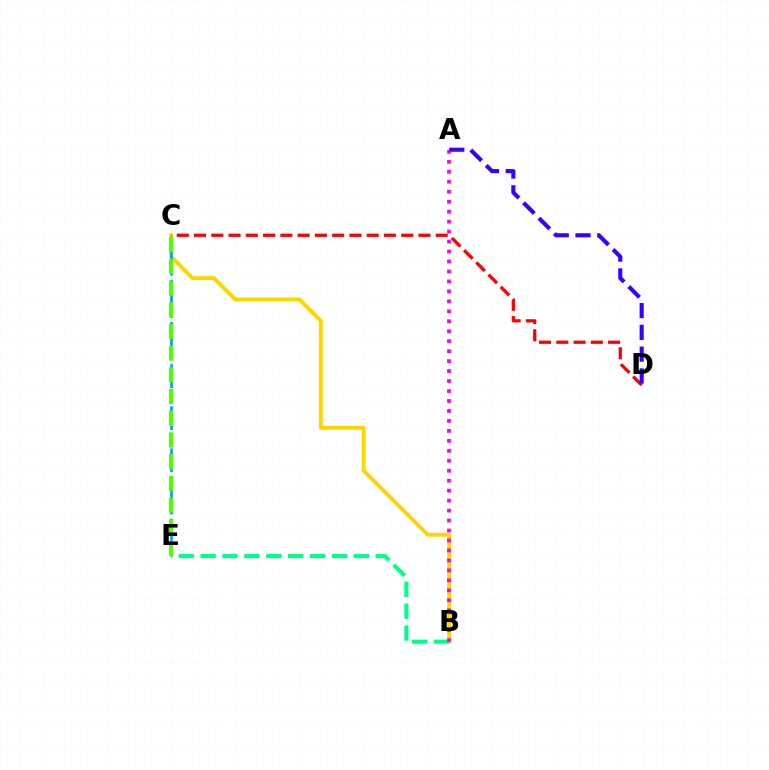{('B', 'C'): [{'color': '#ffd500', 'line_style': 'solid', 'thickness': 2.79}], ('B', 'E'): [{'color': '#00ff86', 'line_style': 'dashed', 'thickness': 2.97}], ('A', 'B'): [{'color': '#ff00ed', 'line_style': 'dotted', 'thickness': 2.71}], ('C', 'D'): [{'color': '#ff0000', 'line_style': 'dashed', 'thickness': 2.35}], ('A', 'D'): [{'color': '#3700ff', 'line_style': 'dashed', 'thickness': 2.96}], ('C', 'E'): [{'color': '#009eff', 'line_style': 'dashed', 'thickness': 1.91}, {'color': '#4fff00', 'line_style': 'dashed', 'thickness': 2.95}]}